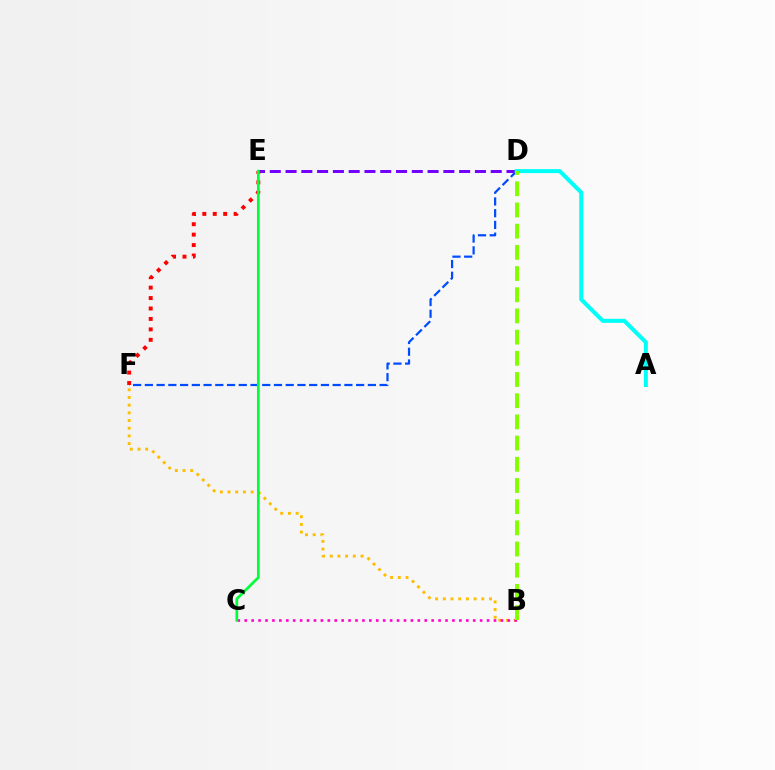{('D', 'F'): [{'color': '#004bff', 'line_style': 'dashed', 'thickness': 1.59}], ('D', 'E'): [{'color': '#7200ff', 'line_style': 'dashed', 'thickness': 2.14}], ('A', 'D'): [{'color': '#00fff6', 'line_style': 'solid', 'thickness': 2.9}], ('B', 'F'): [{'color': '#ffbd00', 'line_style': 'dotted', 'thickness': 2.09}], ('B', 'C'): [{'color': '#ff00cf', 'line_style': 'dotted', 'thickness': 1.88}], ('B', 'D'): [{'color': '#84ff00', 'line_style': 'dashed', 'thickness': 2.88}], ('E', 'F'): [{'color': '#ff0000', 'line_style': 'dotted', 'thickness': 2.84}], ('C', 'E'): [{'color': '#00ff39', 'line_style': 'solid', 'thickness': 1.96}]}